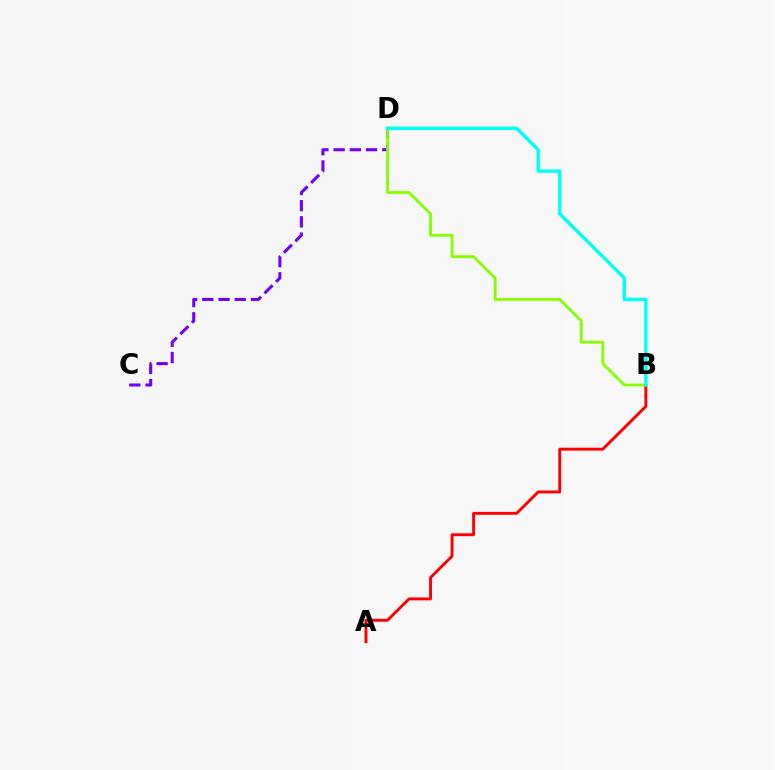{('C', 'D'): [{'color': '#7200ff', 'line_style': 'dashed', 'thickness': 2.2}], ('B', 'D'): [{'color': '#84ff00', 'line_style': 'solid', 'thickness': 2.01}, {'color': '#00fff6', 'line_style': 'solid', 'thickness': 2.44}], ('A', 'B'): [{'color': '#ff0000', 'line_style': 'solid', 'thickness': 2.09}]}